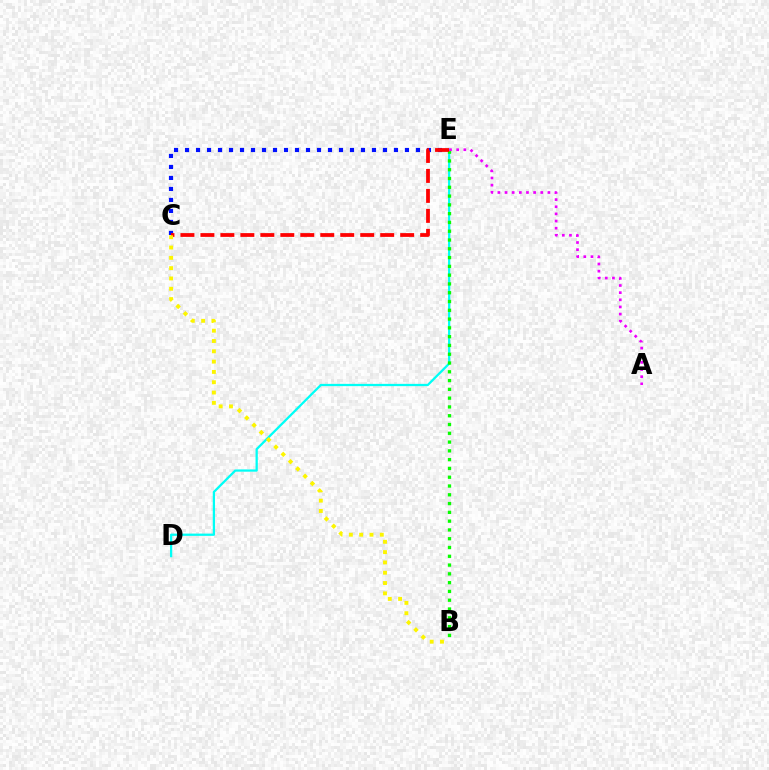{('D', 'E'): [{'color': '#00fff6', 'line_style': 'solid', 'thickness': 1.63}], ('B', 'E'): [{'color': '#08ff00', 'line_style': 'dotted', 'thickness': 2.39}], ('A', 'E'): [{'color': '#ee00ff', 'line_style': 'dotted', 'thickness': 1.94}], ('C', 'E'): [{'color': '#0010ff', 'line_style': 'dotted', 'thickness': 2.99}, {'color': '#ff0000', 'line_style': 'dashed', 'thickness': 2.71}], ('B', 'C'): [{'color': '#fcf500', 'line_style': 'dotted', 'thickness': 2.8}]}